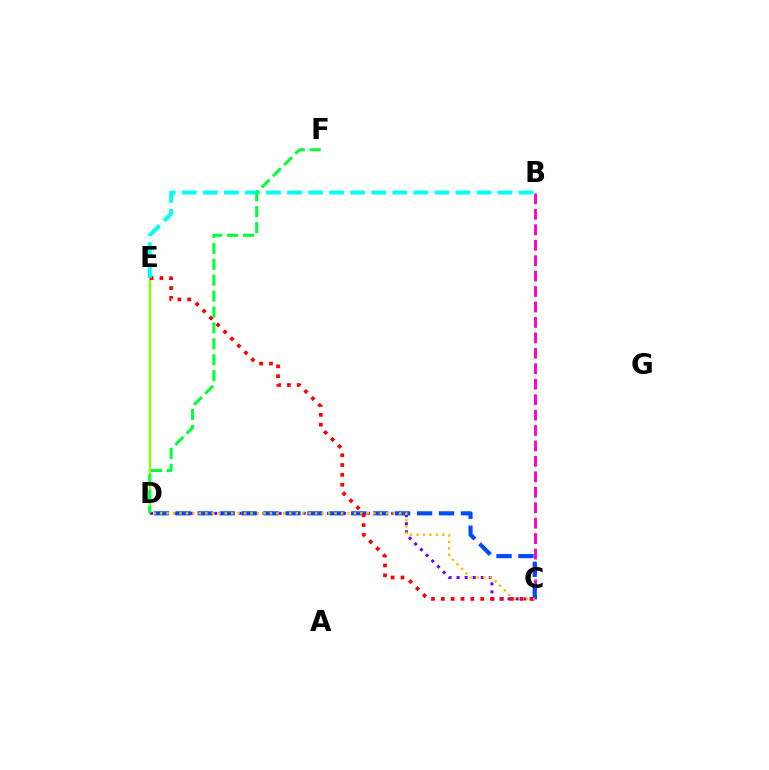{('D', 'E'): [{'color': '#84ff00', 'line_style': 'solid', 'thickness': 1.65}], ('B', 'C'): [{'color': '#ff00cf', 'line_style': 'dashed', 'thickness': 2.1}], ('C', 'D'): [{'color': '#7200ff', 'line_style': 'dotted', 'thickness': 2.18}, {'color': '#004bff', 'line_style': 'dashed', 'thickness': 2.98}, {'color': '#ffbd00', 'line_style': 'dotted', 'thickness': 1.76}], ('C', 'E'): [{'color': '#ff0000', 'line_style': 'dotted', 'thickness': 2.67}], ('B', 'E'): [{'color': '#00fff6', 'line_style': 'dashed', 'thickness': 2.86}], ('D', 'F'): [{'color': '#00ff39', 'line_style': 'dashed', 'thickness': 2.16}]}